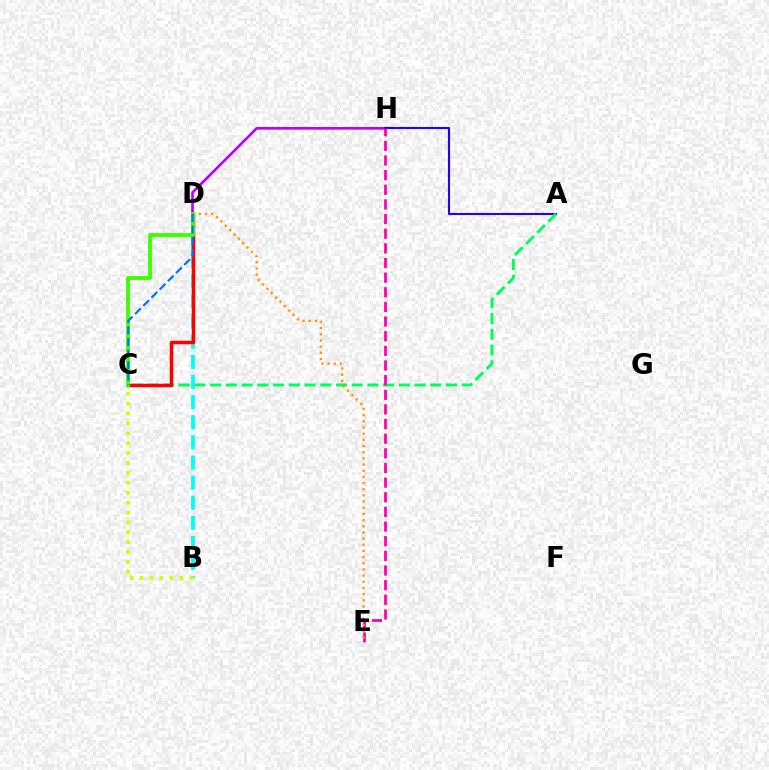{('D', 'H'): [{'color': '#b900ff', 'line_style': 'solid', 'thickness': 1.9}], ('A', 'H'): [{'color': '#2500ff', 'line_style': 'solid', 'thickness': 1.51}], ('A', 'C'): [{'color': '#00ff5c', 'line_style': 'dashed', 'thickness': 2.14}], ('B', 'D'): [{'color': '#00fff6', 'line_style': 'dashed', 'thickness': 2.73}], ('E', 'H'): [{'color': '#ff00ac', 'line_style': 'dashed', 'thickness': 1.99}], ('C', 'D'): [{'color': '#ff0000', 'line_style': 'solid', 'thickness': 2.51}, {'color': '#3dff00', 'line_style': 'solid', 'thickness': 2.77}, {'color': '#0074ff', 'line_style': 'dashed', 'thickness': 1.57}], ('B', 'C'): [{'color': '#d1ff00', 'line_style': 'dotted', 'thickness': 2.69}], ('D', 'E'): [{'color': '#ff9400', 'line_style': 'dotted', 'thickness': 1.68}]}